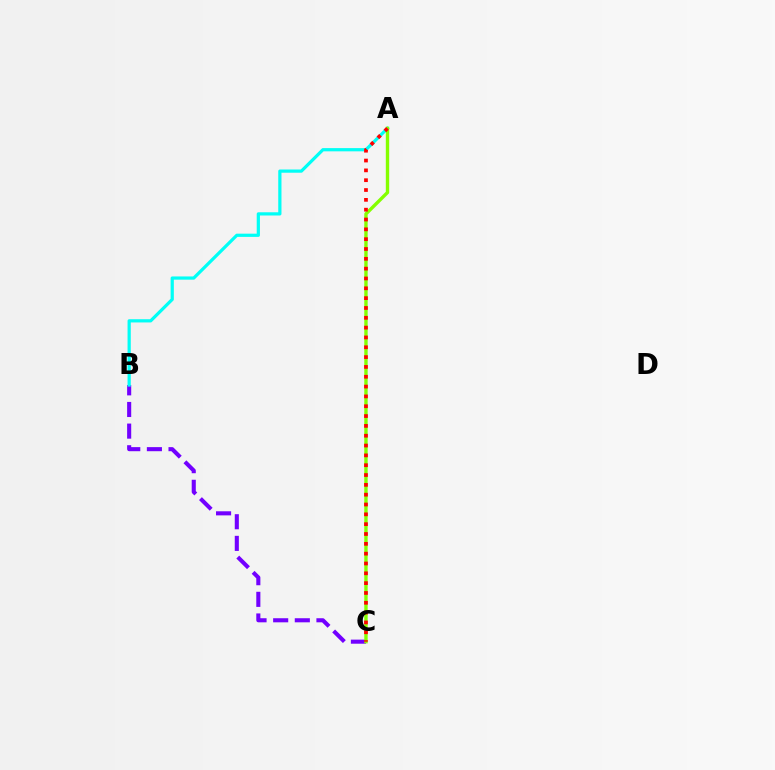{('B', 'C'): [{'color': '#7200ff', 'line_style': 'dashed', 'thickness': 2.94}], ('A', 'B'): [{'color': '#00fff6', 'line_style': 'solid', 'thickness': 2.32}], ('A', 'C'): [{'color': '#84ff00', 'line_style': 'solid', 'thickness': 2.44}, {'color': '#ff0000', 'line_style': 'dotted', 'thickness': 2.67}]}